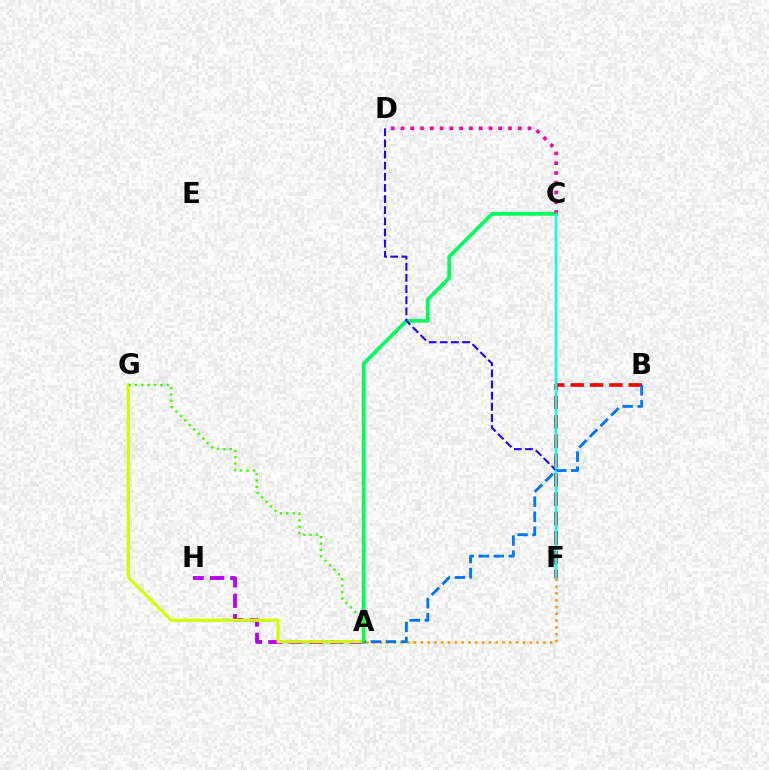{('A', 'H'): [{'color': '#b900ff', 'line_style': 'dashed', 'thickness': 2.77}], ('A', 'G'): [{'color': '#d1ff00', 'line_style': 'solid', 'thickness': 2.29}, {'color': '#3dff00', 'line_style': 'dotted', 'thickness': 1.73}], ('A', 'C'): [{'color': '#00ff5c', 'line_style': 'solid', 'thickness': 2.65}], ('C', 'D'): [{'color': '#ff00ac', 'line_style': 'dotted', 'thickness': 2.66}], ('B', 'F'): [{'color': '#ff0000', 'line_style': 'dashed', 'thickness': 2.63}], ('D', 'F'): [{'color': '#2500ff', 'line_style': 'dashed', 'thickness': 1.51}], ('C', 'F'): [{'color': '#00fff6', 'line_style': 'solid', 'thickness': 1.75}], ('A', 'F'): [{'color': '#ff9400', 'line_style': 'dotted', 'thickness': 1.85}], ('A', 'B'): [{'color': '#0074ff', 'line_style': 'dashed', 'thickness': 2.05}]}